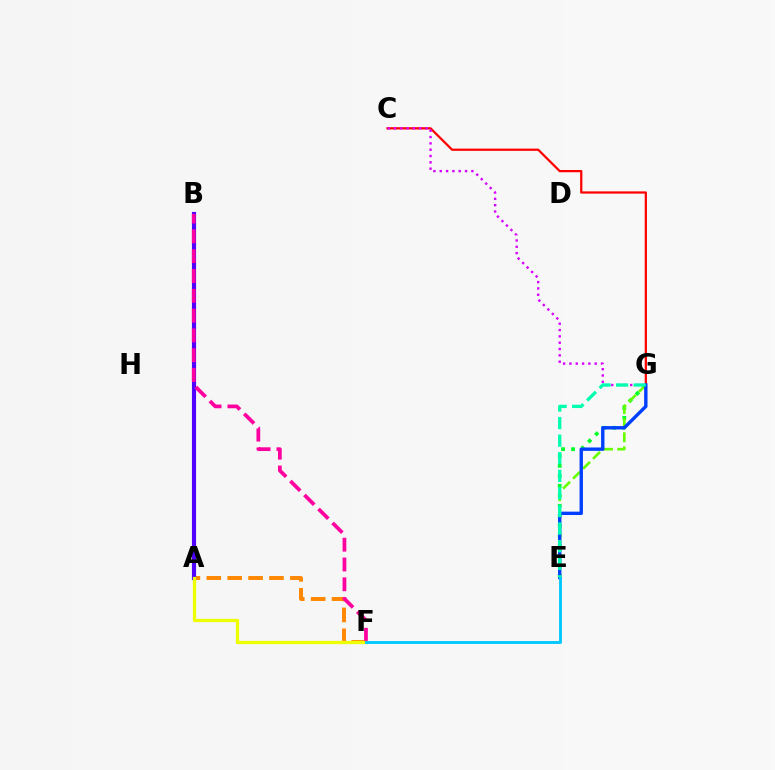{('C', 'G'): [{'color': '#ff0000', 'line_style': 'solid', 'thickness': 1.62}, {'color': '#d600ff', 'line_style': 'dotted', 'thickness': 1.72}], ('A', 'F'): [{'color': '#ff8800', 'line_style': 'dashed', 'thickness': 2.84}, {'color': '#eeff00', 'line_style': 'solid', 'thickness': 2.35}], ('A', 'B'): [{'color': '#4f00ff', 'line_style': 'solid', 'thickness': 2.97}], ('B', 'F'): [{'color': '#ff00a0', 'line_style': 'dashed', 'thickness': 2.69}], ('E', 'G'): [{'color': '#00ff27', 'line_style': 'dotted', 'thickness': 2.72}, {'color': '#66ff00', 'line_style': 'dashed', 'thickness': 1.91}, {'color': '#003fff', 'line_style': 'solid', 'thickness': 2.43}, {'color': '#00ffaf', 'line_style': 'dashed', 'thickness': 2.39}], ('E', 'F'): [{'color': '#00c7ff', 'line_style': 'solid', 'thickness': 2.06}]}